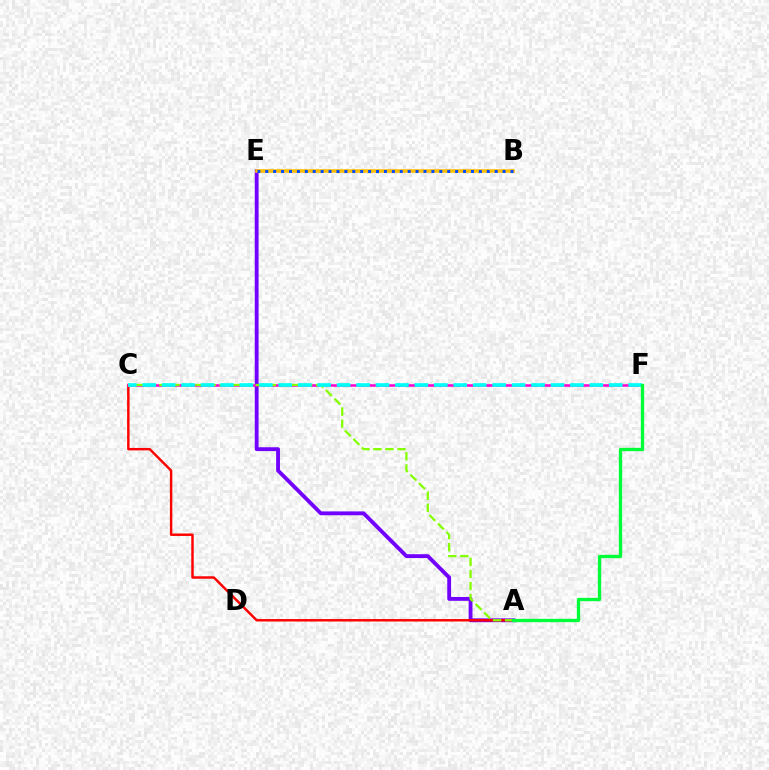{('A', 'E'): [{'color': '#7200ff', 'line_style': 'solid', 'thickness': 2.76}], ('B', 'E'): [{'color': '#ffbd00', 'line_style': 'solid', 'thickness': 2.58}, {'color': '#004bff', 'line_style': 'dotted', 'thickness': 2.15}], ('A', 'C'): [{'color': '#ff0000', 'line_style': 'solid', 'thickness': 1.76}, {'color': '#84ff00', 'line_style': 'dashed', 'thickness': 1.64}], ('C', 'F'): [{'color': '#ff00cf', 'line_style': 'solid', 'thickness': 1.83}, {'color': '#00fff6', 'line_style': 'dashed', 'thickness': 2.64}], ('A', 'F'): [{'color': '#00ff39', 'line_style': 'solid', 'thickness': 2.39}]}